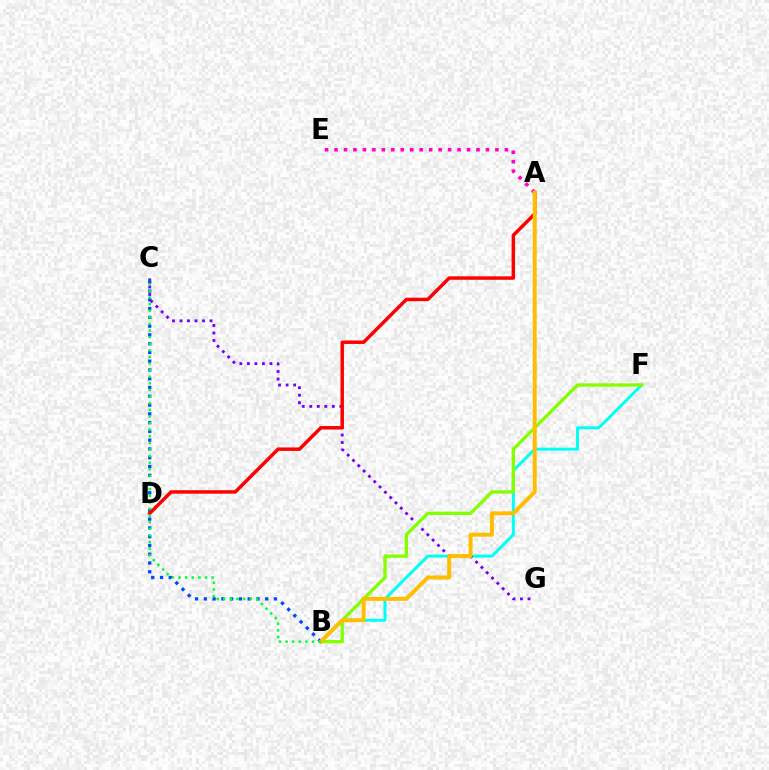{('B', 'F'): [{'color': '#00fff6', 'line_style': 'solid', 'thickness': 2.13}, {'color': '#84ff00', 'line_style': 'solid', 'thickness': 2.39}], ('A', 'E'): [{'color': '#ff00cf', 'line_style': 'dotted', 'thickness': 2.57}], ('B', 'C'): [{'color': '#004bff', 'line_style': 'dotted', 'thickness': 2.38}, {'color': '#00ff39', 'line_style': 'dotted', 'thickness': 1.8}], ('C', 'G'): [{'color': '#7200ff', 'line_style': 'dotted', 'thickness': 2.04}], ('A', 'D'): [{'color': '#ff0000', 'line_style': 'solid', 'thickness': 2.49}], ('A', 'B'): [{'color': '#ffbd00', 'line_style': 'solid', 'thickness': 2.83}]}